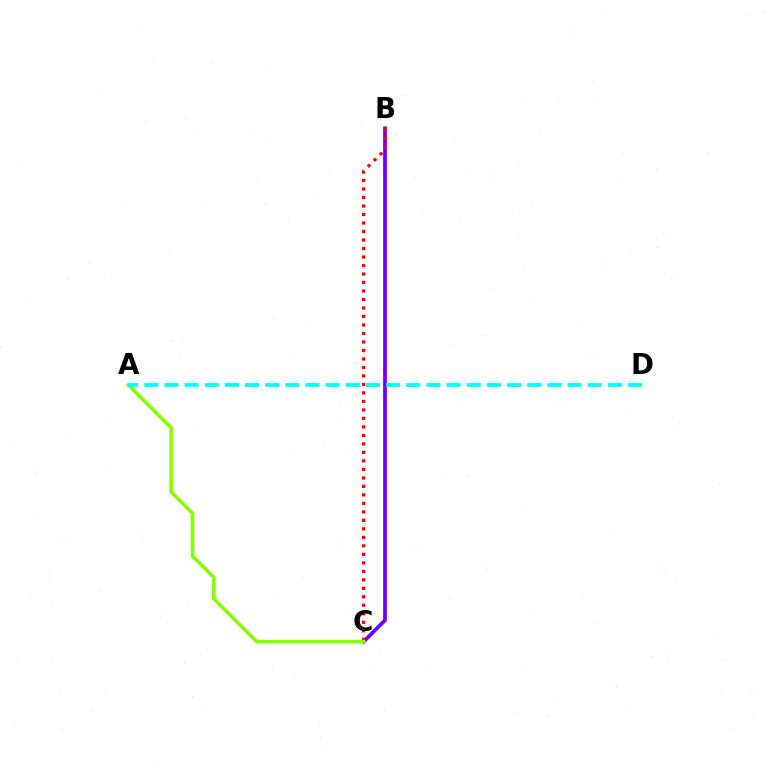{('B', 'C'): [{'color': '#7200ff', 'line_style': 'solid', 'thickness': 2.69}, {'color': '#ff0000', 'line_style': 'dotted', 'thickness': 2.31}], ('A', 'C'): [{'color': '#84ff00', 'line_style': 'solid', 'thickness': 2.56}], ('A', 'D'): [{'color': '#00fff6', 'line_style': 'dashed', 'thickness': 2.74}]}